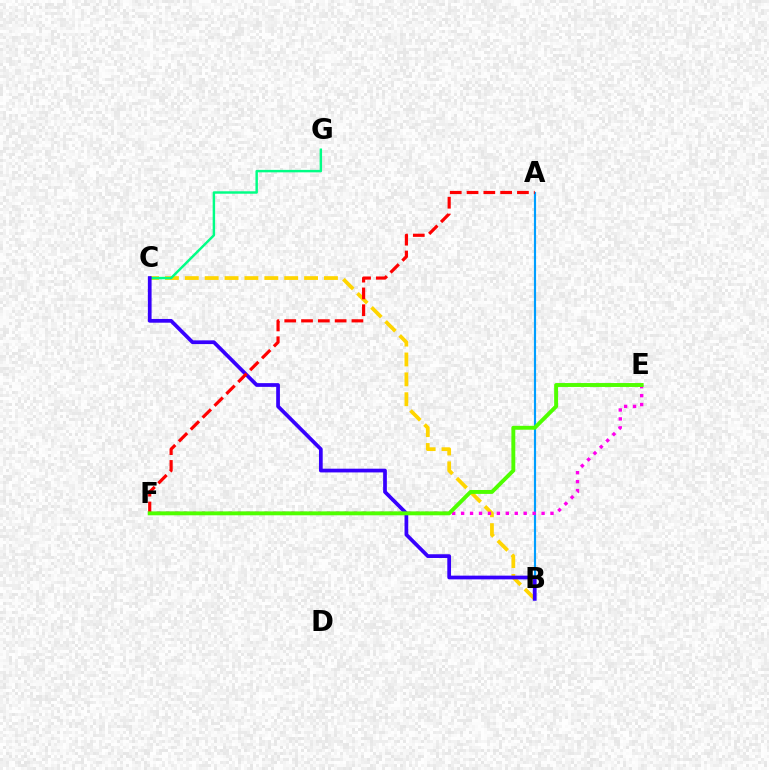{('A', 'B'): [{'color': '#009eff', 'line_style': 'solid', 'thickness': 1.55}], ('B', 'C'): [{'color': '#ffd500', 'line_style': 'dashed', 'thickness': 2.7}, {'color': '#3700ff', 'line_style': 'solid', 'thickness': 2.69}], ('C', 'G'): [{'color': '#00ff86', 'line_style': 'solid', 'thickness': 1.76}], ('E', 'F'): [{'color': '#ff00ed', 'line_style': 'dotted', 'thickness': 2.43}, {'color': '#4fff00', 'line_style': 'solid', 'thickness': 2.82}], ('A', 'F'): [{'color': '#ff0000', 'line_style': 'dashed', 'thickness': 2.28}]}